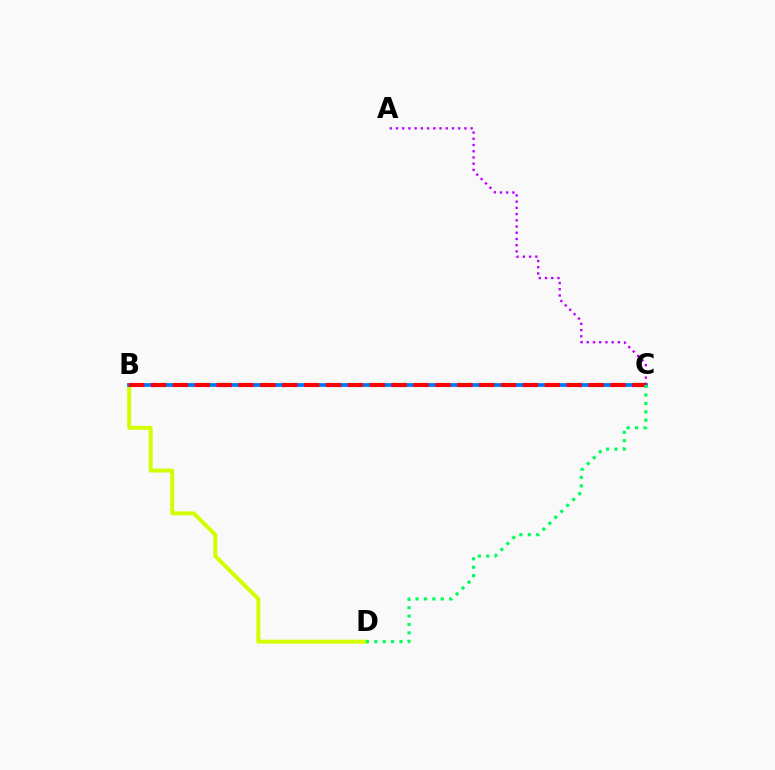{('A', 'C'): [{'color': '#b900ff', 'line_style': 'dotted', 'thickness': 1.69}], ('B', 'D'): [{'color': '#d1ff00', 'line_style': 'solid', 'thickness': 2.85}], ('B', 'C'): [{'color': '#0074ff', 'line_style': 'solid', 'thickness': 2.68}, {'color': '#ff0000', 'line_style': 'dashed', 'thickness': 2.97}], ('C', 'D'): [{'color': '#00ff5c', 'line_style': 'dotted', 'thickness': 2.28}]}